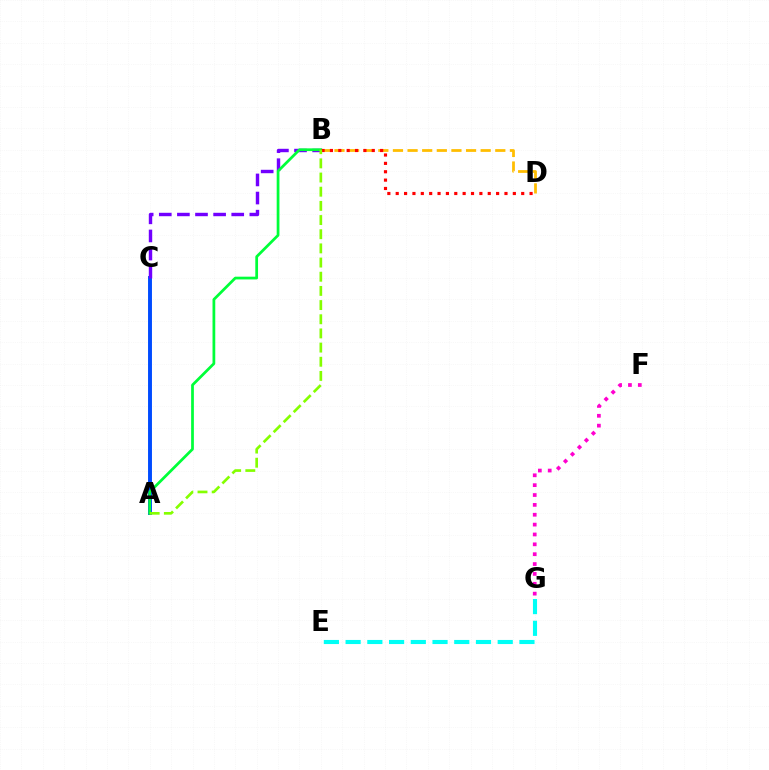{('A', 'C'): [{'color': '#004bff', 'line_style': 'solid', 'thickness': 2.83}], ('B', 'C'): [{'color': '#7200ff', 'line_style': 'dashed', 'thickness': 2.46}], ('B', 'D'): [{'color': '#ffbd00', 'line_style': 'dashed', 'thickness': 1.99}, {'color': '#ff0000', 'line_style': 'dotted', 'thickness': 2.27}], ('F', 'G'): [{'color': '#ff00cf', 'line_style': 'dotted', 'thickness': 2.68}], ('A', 'B'): [{'color': '#00ff39', 'line_style': 'solid', 'thickness': 1.97}, {'color': '#84ff00', 'line_style': 'dashed', 'thickness': 1.93}], ('E', 'G'): [{'color': '#00fff6', 'line_style': 'dashed', 'thickness': 2.95}]}